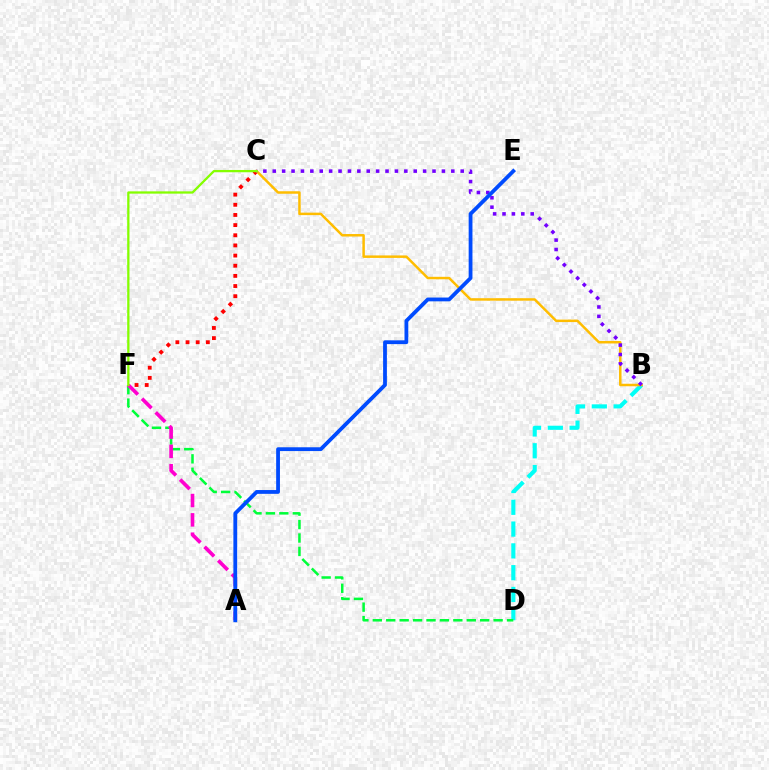{('B', 'D'): [{'color': '#00fff6', 'line_style': 'dashed', 'thickness': 2.96}], ('C', 'F'): [{'color': '#ff0000', 'line_style': 'dotted', 'thickness': 2.76}, {'color': '#84ff00', 'line_style': 'solid', 'thickness': 1.64}], ('D', 'F'): [{'color': '#00ff39', 'line_style': 'dashed', 'thickness': 1.82}], ('B', 'C'): [{'color': '#ffbd00', 'line_style': 'solid', 'thickness': 1.79}, {'color': '#7200ff', 'line_style': 'dotted', 'thickness': 2.55}], ('A', 'F'): [{'color': '#ff00cf', 'line_style': 'dashed', 'thickness': 2.63}], ('A', 'E'): [{'color': '#004bff', 'line_style': 'solid', 'thickness': 2.73}]}